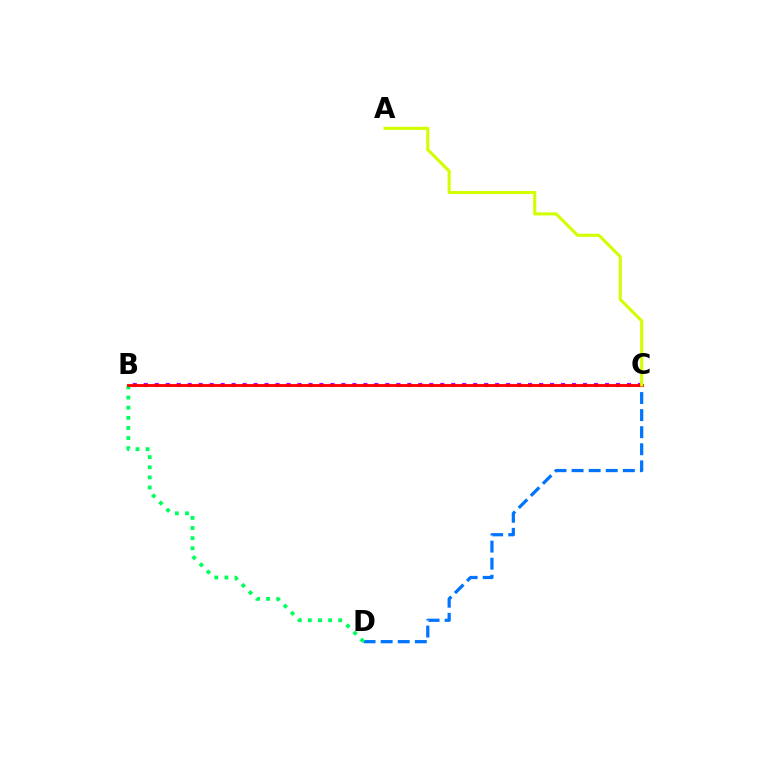{('B', 'C'): [{'color': '#b900ff', 'line_style': 'dotted', 'thickness': 2.98}, {'color': '#ff0000', 'line_style': 'solid', 'thickness': 2.06}], ('C', 'D'): [{'color': '#0074ff', 'line_style': 'dashed', 'thickness': 2.32}], ('B', 'D'): [{'color': '#00ff5c', 'line_style': 'dotted', 'thickness': 2.75}], ('A', 'C'): [{'color': '#d1ff00', 'line_style': 'solid', 'thickness': 2.22}]}